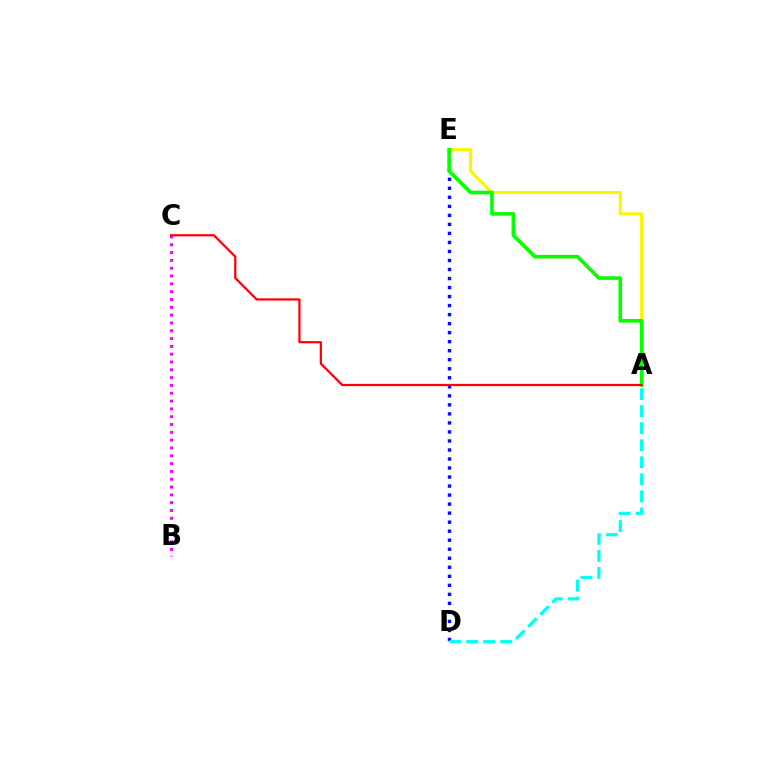{('D', 'E'): [{'color': '#0010ff', 'line_style': 'dotted', 'thickness': 2.45}], ('A', 'E'): [{'color': '#fcf500', 'line_style': 'solid', 'thickness': 2.26}, {'color': '#08ff00', 'line_style': 'solid', 'thickness': 2.6}], ('A', 'D'): [{'color': '#00fff6', 'line_style': 'dashed', 'thickness': 2.32}], ('B', 'C'): [{'color': '#ee00ff', 'line_style': 'dotted', 'thickness': 2.12}], ('A', 'C'): [{'color': '#ff0000', 'line_style': 'solid', 'thickness': 1.6}]}